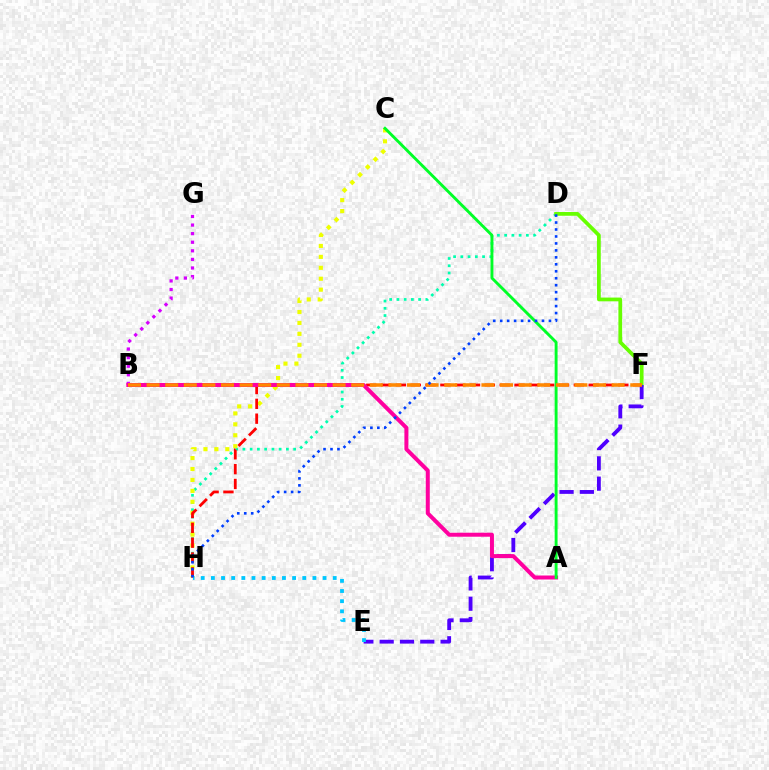{('B', 'G'): [{'color': '#d600ff', 'line_style': 'dotted', 'thickness': 2.33}], ('D', 'H'): [{'color': '#00ffaf', 'line_style': 'dotted', 'thickness': 1.97}, {'color': '#003fff', 'line_style': 'dotted', 'thickness': 1.89}], ('D', 'F'): [{'color': '#66ff00', 'line_style': 'solid', 'thickness': 2.7}], ('C', 'H'): [{'color': '#eeff00', 'line_style': 'dotted', 'thickness': 2.97}], ('E', 'F'): [{'color': '#4f00ff', 'line_style': 'dashed', 'thickness': 2.76}], ('F', 'H'): [{'color': '#ff0000', 'line_style': 'dashed', 'thickness': 2.01}], ('A', 'B'): [{'color': '#ff00a0', 'line_style': 'solid', 'thickness': 2.87}], ('E', 'H'): [{'color': '#00c7ff', 'line_style': 'dotted', 'thickness': 2.76}], ('A', 'C'): [{'color': '#00ff27', 'line_style': 'solid', 'thickness': 2.08}], ('B', 'F'): [{'color': '#ff8800', 'line_style': 'dashed', 'thickness': 2.53}]}